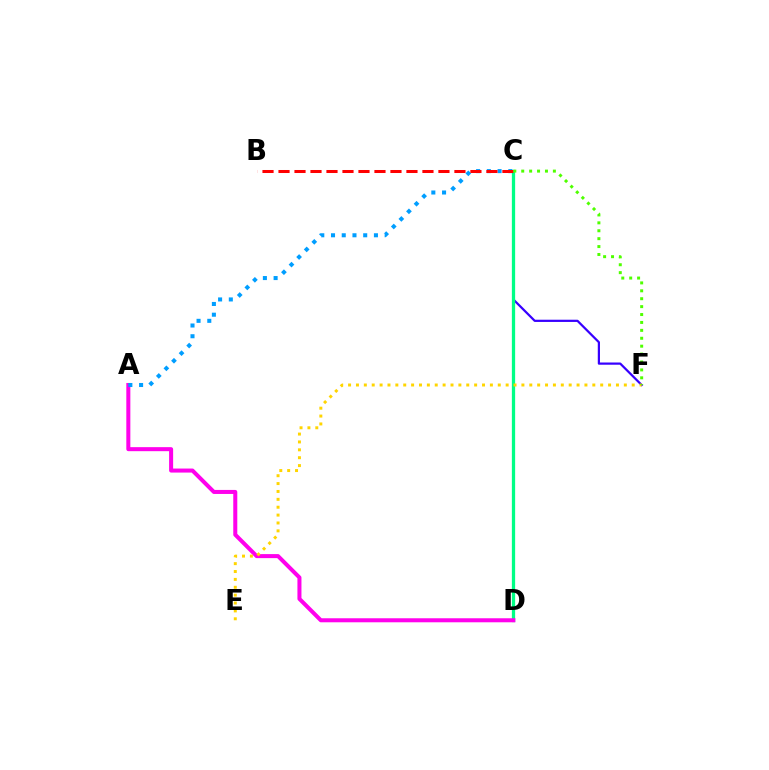{('C', 'F'): [{'color': '#3700ff', 'line_style': 'solid', 'thickness': 1.6}, {'color': '#4fff00', 'line_style': 'dotted', 'thickness': 2.15}], ('C', 'D'): [{'color': '#00ff86', 'line_style': 'solid', 'thickness': 2.35}], ('A', 'D'): [{'color': '#ff00ed', 'line_style': 'solid', 'thickness': 2.9}], ('A', 'C'): [{'color': '#009eff', 'line_style': 'dotted', 'thickness': 2.92}], ('B', 'C'): [{'color': '#ff0000', 'line_style': 'dashed', 'thickness': 2.17}], ('E', 'F'): [{'color': '#ffd500', 'line_style': 'dotted', 'thickness': 2.14}]}